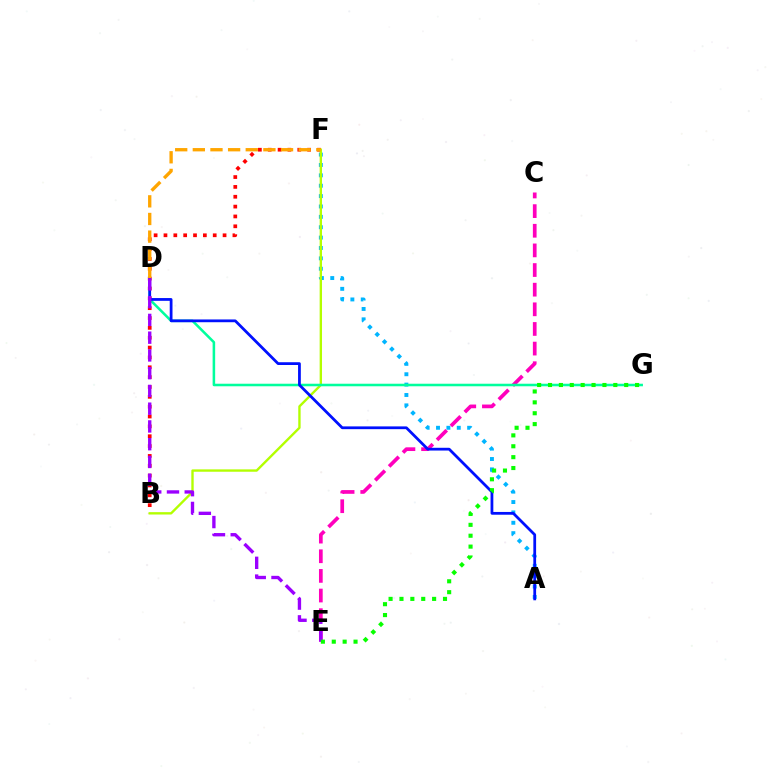{('A', 'F'): [{'color': '#00b5ff', 'line_style': 'dotted', 'thickness': 2.82}], ('C', 'E'): [{'color': '#ff00bd', 'line_style': 'dashed', 'thickness': 2.67}], ('B', 'F'): [{'color': '#ff0000', 'line_style': 'dotted', 'thickness': 2.68}, {'color': '#b3ff00', 'line_style': 'solid', 'thickness': 1.7}], ('D', 'G'): [{'color': '#00ff9d', 'line_style': 'solid', 'thickness': 1.83}], ('A', 'D'): [{'color': '#0010ff', 'line_style': 'solid', 'thickness': 1.99}], ('D', 'E'): [{'color': '#9b00ff', 'line_style': 'dashed', 'thickness': 2.41}], ('E', 'G'): [{'color': '#08ff00', 'line_style': 'dotted', 'thickness': 2.96}], ('D', 'F'): [{'color': '#ffa500', 'line_style': 'dashed', 'thickness': 2.4}]}